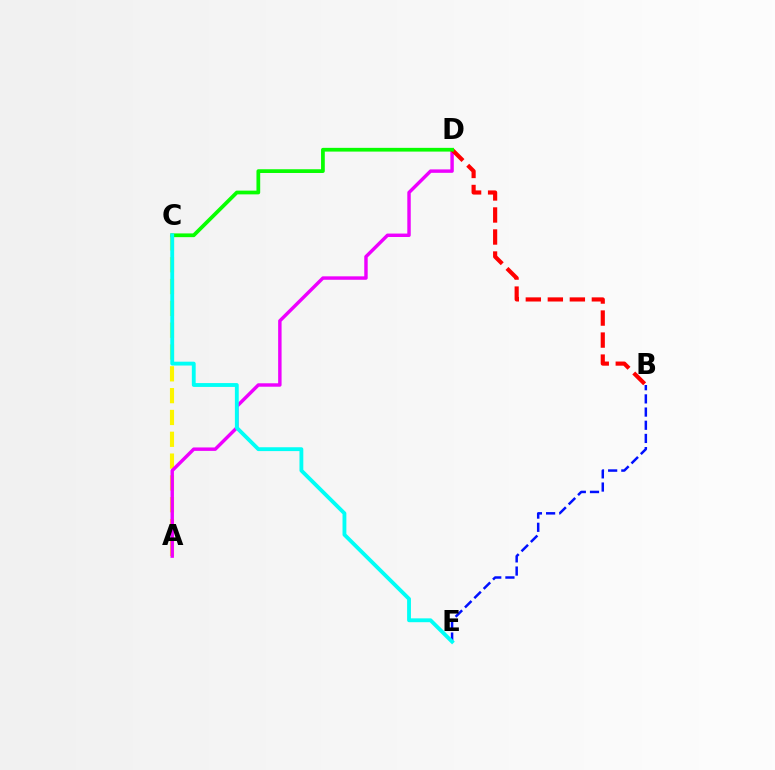{('A', 'C'): [{'color': '#fcf500', 'line_style': 'dashed', 'thickness': 2.96}], ('A', 'D'): [{'color': '#ee00ff', 'line_style': 'solid', 'thickness': 2.47}], ('B', 'D'): [{'color': '#ff0000', 'line_style': 'dashed', 'thickness': 2.99}], ('C', 'D'): [{'color': '#08ff00', 'line_style': 'solid', 'thickness': 2.69}], ('B', 'E'): [{'color': '#0010ff', 'line_style': 'dashed', 'thickness': 1.79}], ('C', 'E'): [{'color': '#00fff6', 'line_style': 'solid', 'thickness': 2.77}]}